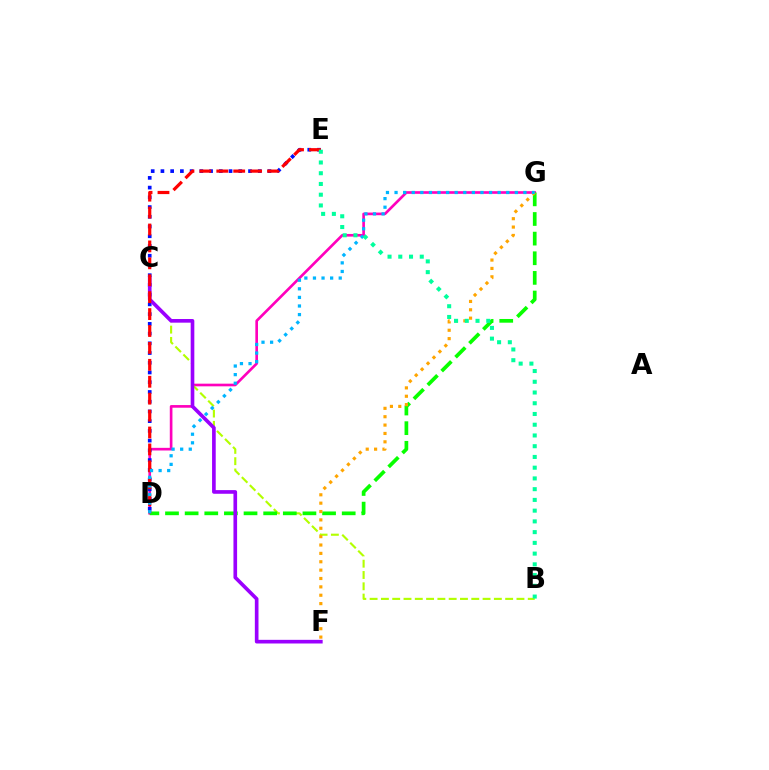{('D', 'G'): [{'color': '#ff00bd', 'line_style': 'solid', 'thickness': 1.91}, {'color': '#08ff00', 'line_style': 'dashed', 'thickness': 2.67}, {'color': '#00b5ff', 'line_style': 'dotted', 'thickness': 2.33}], ('B', 'C'): [{'color': '#b3ff00', 'line_style': 'dashed', 'thickness': 1.53}], ('D', 'E'): [{'color': '#0010ff', 'line_style': 'dotted', 'thickness': 2.64}, {'color': '#ff0000', 'line_style': 'dashed', 'thickness': 2.3}], ('C', 'F'): [{'color': '#9b00ff', 'line_style': 'solid', 'thickness': 2.63}], ('F', 'G'): [{'color': '#ffa500', 'line_style': 'dotted', 'thickness': 2.27}], ('B', 'E'): [{'color': '#00ff9d', 'line_style': 'dotted', 'thickness': 2.92}]}